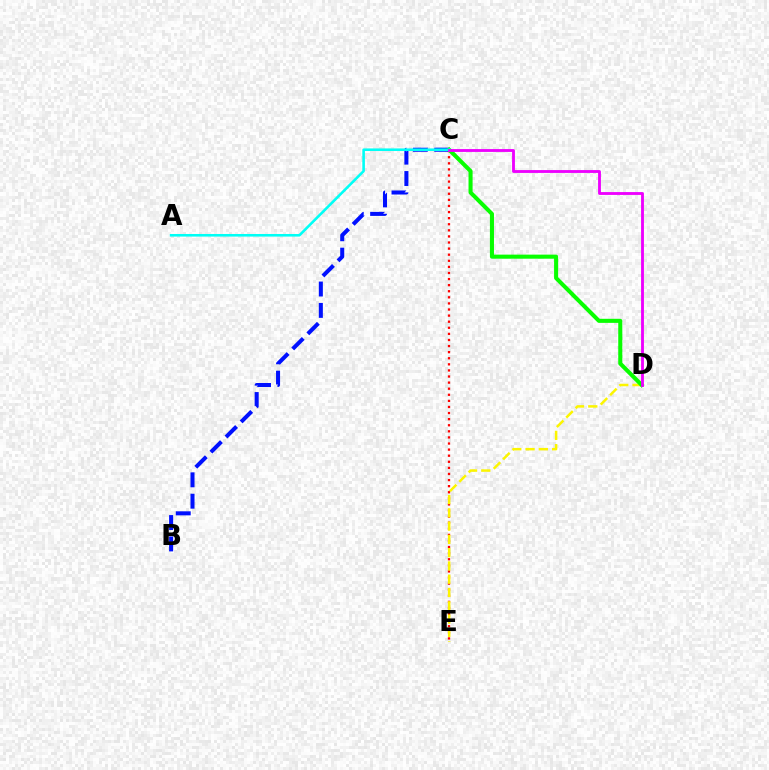{('C', 'E'): [{'color': '#ff0000', 'line_style': 'dotted', 'thickness': 1.65}], ('B', 'C'): [{'color': '#0010ff', 'line_style': 'dashed', 'thickness': 2.9}], ('D', 'E'): [{'color': '#fcf500', 'line_style': 'dashed', 'thickness': 1.8}], ('C', 'D'): [{'color': '#08ff00', 'line_style': 'solid', 'thickness': 2.93}, {'color': '#ee00ff', 'line_style': 'solid', 'thickness': 2.05}], ('A', 'C'): [{'color': '#00fff6', 'line_style': 'solid', 'thickness': 1.87}]}